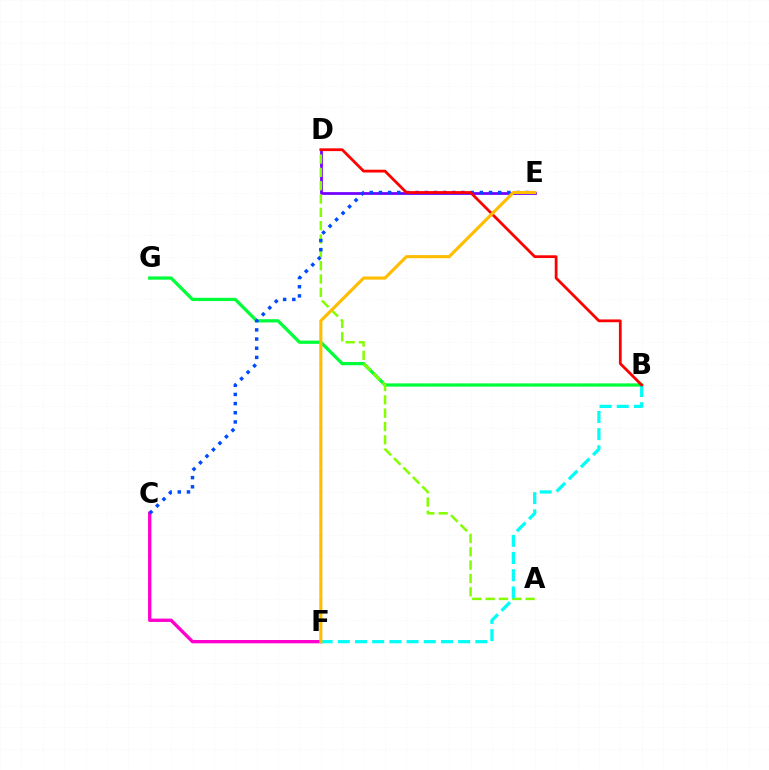{('B', 'G'): [{'color': '#00ff39', 'line_style': 'solid', 'thickness': 2.34}], ('D', 'E'): [{'color': '#7200ff', 'line_style': 'solid', 'thickness': 1.99}], ('A', 'D'): [{'color': '#84ff00', 'line_style': 'dashed', 'thickness': 1.81}], ('C', 'F'): [{'color': '#ff00cf', 'line_style': 'solid', 'thickness': 2.4}], ('C', 'E'): [{'color': '#004bff', 'line_style': 'dotted', 'thickness': 2.49}], ('B', 'F'): [{'color': '#00fff6', 'line_style': 'dashed', 'thickness': 2.33}], ('B', 'D'): [{'color': '#ff0000', 'line_style': 'solid', 'thickness': 2.0}], ('E', 'F'): [{'color': '#ffbd00', 'line_style': 'solid', 'thickness': 2.24}]}